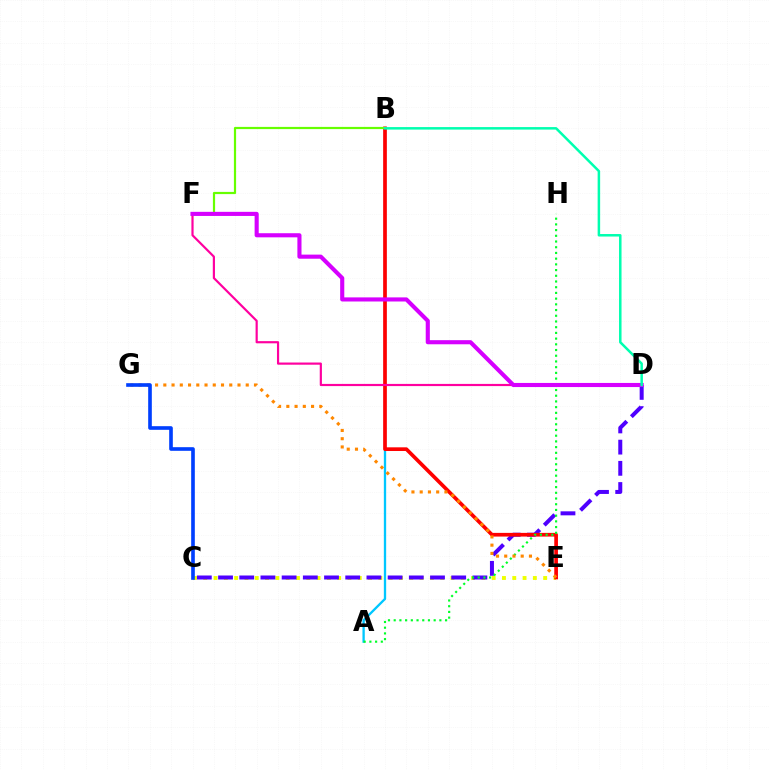{('A', 'B'): [{'color': '#00c7ff', 'line_style': 'solid', 'thickness': 1.67}], ('C', 'E'): [{'color': '#eeff00', 'line_style': 'dotted', 'thickness': 2.8}], ('C', 'D'): [{'color': '#4f00ff', 'line_style': 'dashed', 'thickness': 2.88}], ('B', 'E'): [{'color': '#ff0000', 'line_style': 'solid', 'thickness': 2.65}], ('A', 'H'): [{'color': '#00ff27', 'line_style': 'dotted', 'thickness': 1.55}], ('E', 'G'): [{'color': '#ff8800', 'line_style': 'dotted', 'thickness': 2.24}], ('B', 'F'): [{'color': '#66ff00', 'line_style': 'solid', 'thickness': 1.58}], ('D', 'F'): [{'color': '#ff00a0', 'line_style': 'solid', 'thickness': 1.57}, {'color': '#d600ff', 'line_style': 'solid', 'thickness': 2.96}], ('C', 'G'): [{'color': '#003fff', 'line_style': 'solid', 'thickness': 2.62}], ('B', 'D'): [{'color': '#00ffaf', 'line_style': 'solid', 'thickness': 1.8}]}